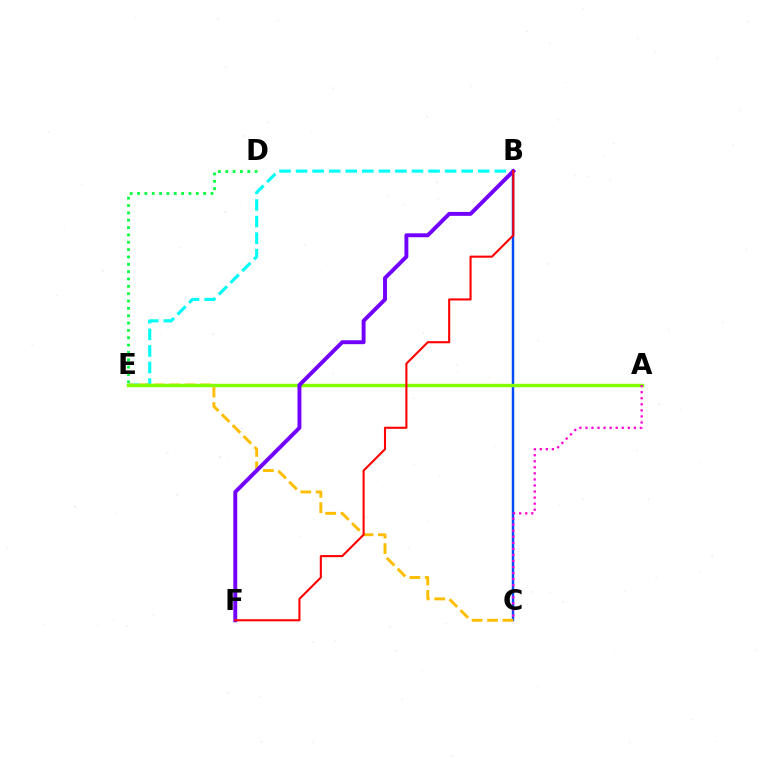{('D', 'E'): [{'color': '#00ff39', 'line_style': 'dotted', 'thickness': 2.0}], ('B', 'C'): [{'color': '#004bff', 'line_style': 'solid', 'thickness': 1.77}], ('B', 'E'): [{'color': '#00fff6', 'line_style': 'dashed', 'thickness': 2.25}], ('C', 'E'): [{'color': '#ffbd00', 'line_style': 'dashed', 'thickness': 2.09}], ('A', 'E'): [{'color': '#84ff00', 'line_style': 'solid', 'thickness': 2.47}], ('B', 'F'): [{'color': '#7200ff', 'line_style': 'solid', 'thickness': 2.82}, {'color': '#ff0000', 'line_style': 'solid', 'thickness': 1.51}], ('A', 'C'): [{'color': '#ff00cf', 'line_style': 'dotted', 'thickness': 1.65}]}